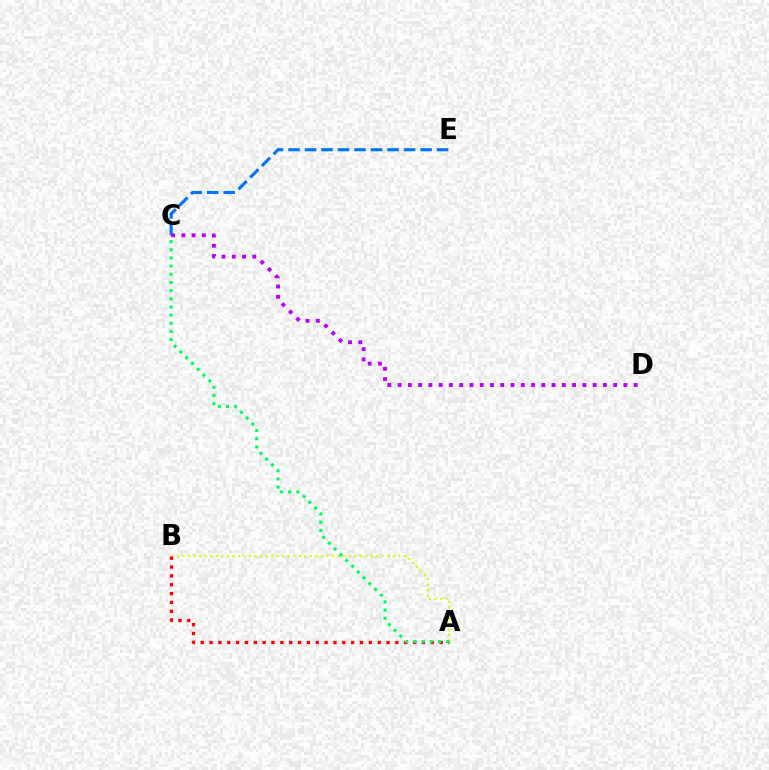{('A', 'B'): [{'color': '#d1ff00', 'line_style': 'dotted', 'thickness': 1.5}, {'color': '#ff0000', 'line_style': 'dotted', 'thickness': 2.4}], ('C', 'E'): [{'color': '#0074ff', 'line_style': 'dashed', 'thickness': 2.24}], ('C', 'D'): [{'color': '#b900ff', 'line_style': 'dotted', 'thickness': 2.79}], ('A', 'C'): [{'color': '#00ff5c', 'line_style': 'dotted', 'thickness': 2.22}]}